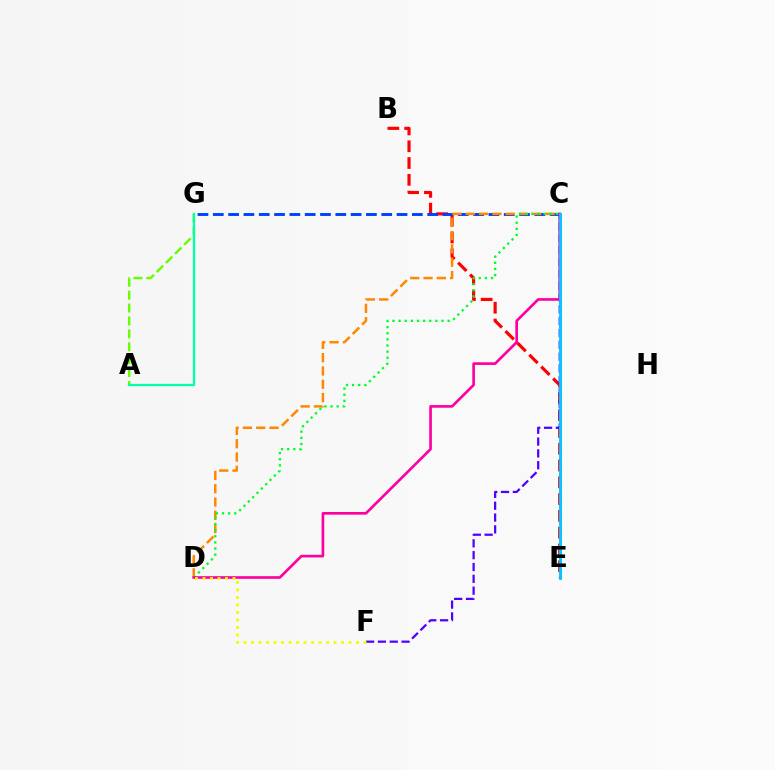{('B', 'E'): [{'color': '#ff0000', 'line_style': 'dashed', 'thickness': 2.28}], ('C', 'F'): [{'color': '#4f00ff', 'line_style': 'dashed', 'thickness': 1.61}], ('C', 'G'): [{'color': '#003fff', 'line_style': 'dashed', 'thickness': 2.08}], ('C', 'D'): [{'color': '#ff8800', 'line_style': 'dashed', 'thickness': 1.81}, {'color': '#00ff27', 'line_style': 'dotted', 'thickness': 1.67}, {'color': '#ff00a0', 'line_style': 'solid', 'thickness': 1.91}], ('A', 'G'): [{'color': '#66ff00', 'line_style': 'dashed', 'thickness': 1.75}, {'color': '#00ffaf', 'line_style': 'solid', 'thickness': 1.64}], ('C', 'E'): [{'color': '#d600ff', 'line_style': 'dotted', 'thickness': 2.13}, {'color': '#00c7ff', 'line_style': 'solid', 'thickness': 2.08}], ('D', 'F'): [{'color': '#eeff00', 'line_style': 'dotted', 'thickness': 2.04}]}